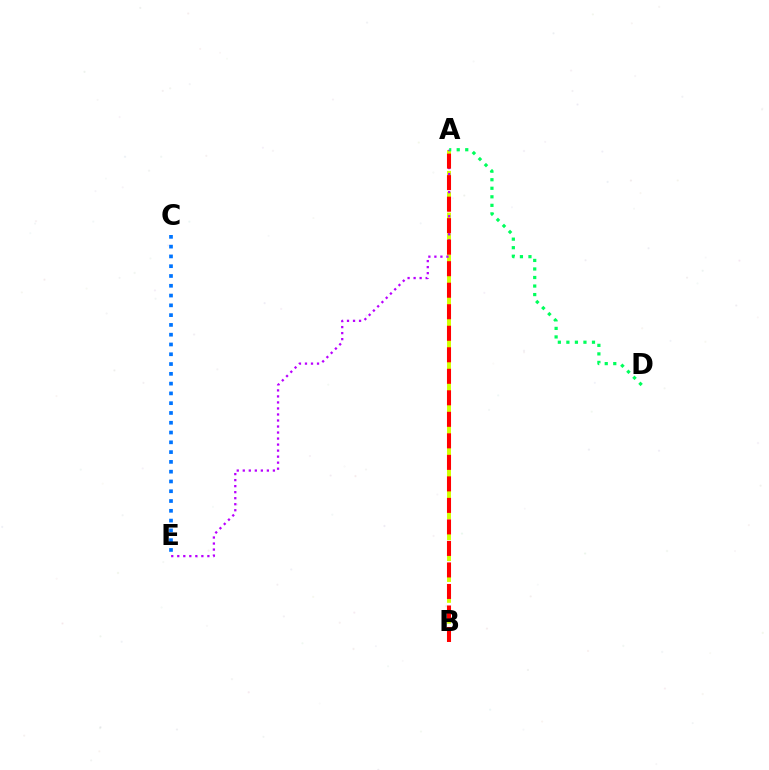{('C', 'E'): [{'color': '#0074ff', 'line_style': 'dotted', 'thickness': 2.66}], ('A', 'B'): [{'color': '#d1ff00', 'line_style': 'dashed', 'thickness': 2.84}, {'color': '#ff0000', 'line_style': 'dashed', 'thickness': 2.92}], ('A', 'E'): [{'color': '#b900ff', 'line_style': 'dotted', 'thickness': 1.64}], ('A', 'D'): [{'color': '#00ff5c', 'line_style': 'dotted', 'thickness': 2.32}]}